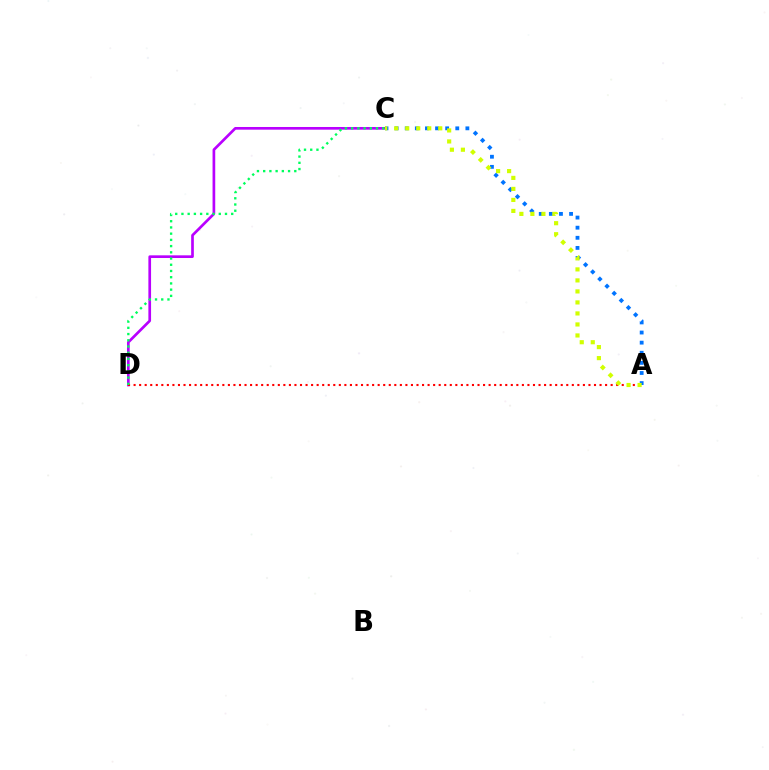{('A', 'C'): [{'color': '#0074ff', 'line_style': 'dotted', 'thickness': 2.75}, {'color': '#d1ff00', 'line_style': 'dotted', 'thickness': 2.99}], ('C', 'D'): [{'color': '#b900ff', 'line_style': 'solid', 'thickness': 1.93}, {'color': '#00ff5c', 'line_style': 'dotted', 'thickness': 1.69}], ('A', 'D'): [{'color': '#ff0000', 'line_style': 'dotted', 'thickness': 1.51}]}